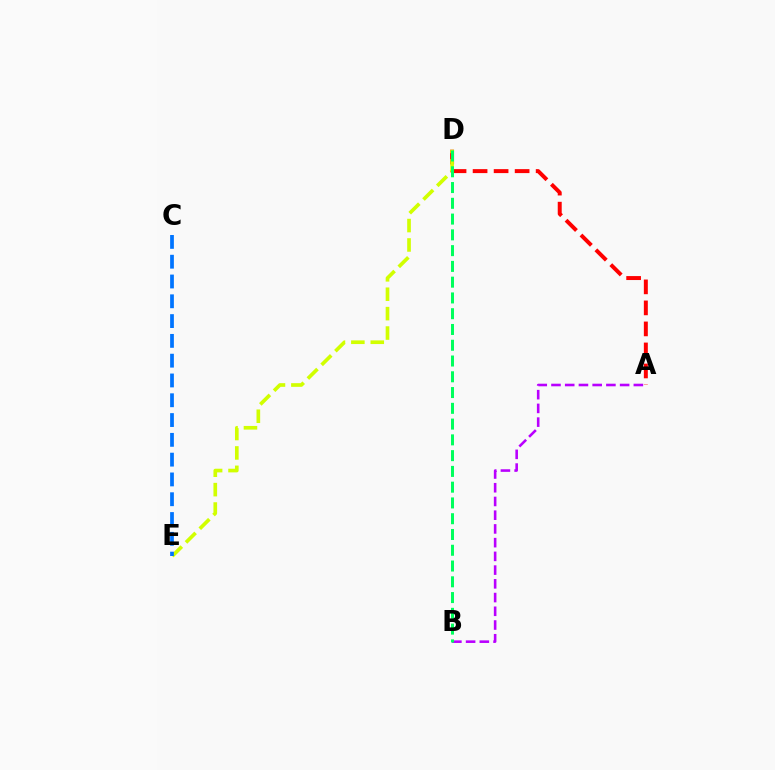{('A', 'D'): [{'color': '#ff0000', 'line_style': 'dashed', 'thickness': 2.86}], ('D', 'E'): [{'color': '#d1ff00', 'line_style': 'dashed', 'thickness': 2.64}], ('A', 'B'): [{'color': '#b900ff', 'line_style': 'dashed', 'thickness': 1.86}], ('B', 'D'): [{'color': '#00ff5c', 'line_style': 'dashed', 'thickness': 2.14}], ('C', 'E'): [{'color': '#0074ff', 'line_style': 'dashed', 'thickness': 2.69}]}